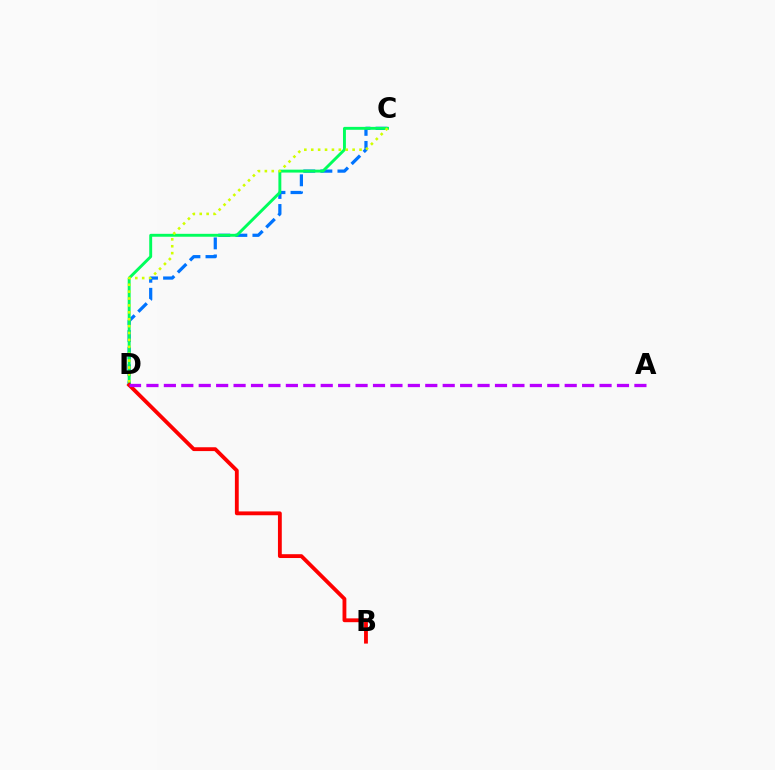{('C', 'D'): [{'color': '#0074ff', 'line_style': 'dashed', 'thickness': 2.32}, {'color': '#00ff5c', 'line_style': 'solid', 'thickness': 2.1}, {'color': '#d1ff00', 'line_style': 'dotted', 'thickness': 1.87}], ('B', 'D'): [{'color': '#ff0000', 'line_style': 'solid', 'thickness': 2.76}], ('A', 'D'): [{'color': '#b900ff', 'line_style': 'dashed', 'thickness': 2.37}]}